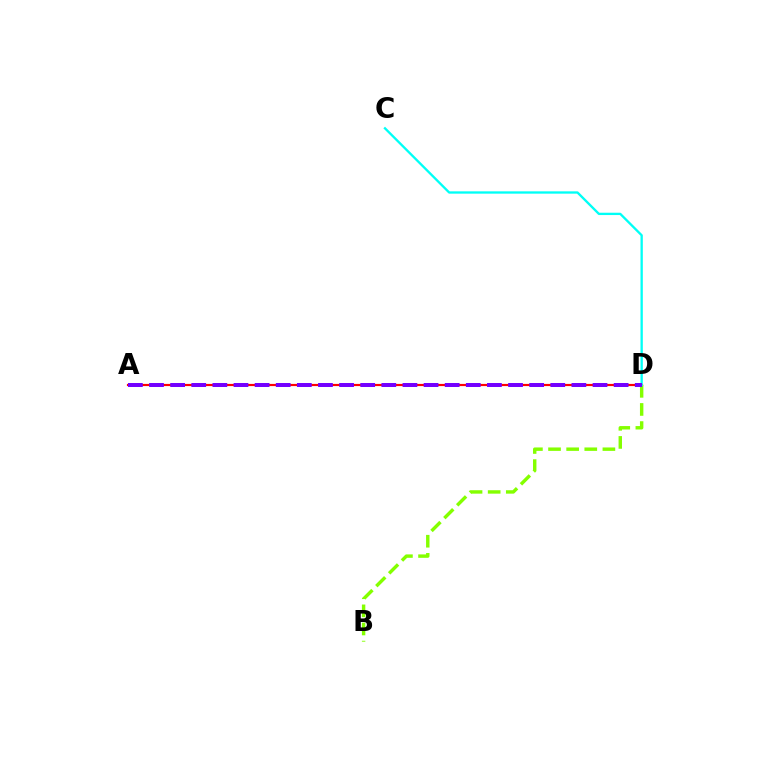{('A', 'D'): [{'color': '#ff0000', 'line_style': 'solid', 'thickness': 1.57}, {'color': '#7200ff', 'line_style': 'dashed', 'thickness': 2.87}], ('B', 'D'): [{'color': '#84ff00', 'line_style': 'dashed', 'thickness': 2.46}], ('C', 'D'): [{'color': '#00fff6', 'line_style': 'solid', 'thickness': 1.67}]}